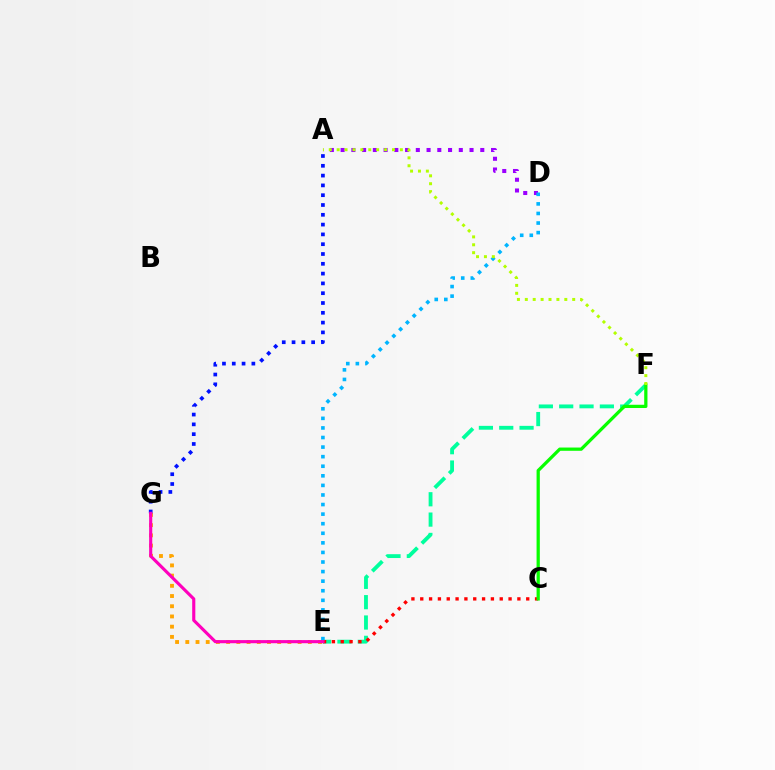{('E', 'F'): [{'color': '#00ff9d', 'line_style': 'dashed', 'thickness': 2.76}], ('C', 'E'): [{'color': '#ff0000', 'line_style': 'dotted', 'thickness': 2.4}], ('A', 'D'): [{'color': '#9b00ff', 'line_style': 'dotted', 'thickness': 2.92}], ('E', 'G'): [{'color': '#ffa500', 'line_style': 'dotted', 'thickness': 2.77}, {'color': '#ff00bd', 'line_style': 'solid', 'thickness': 2.25}], ('D', 'E'): [{'color': '#00b5ff', 'line_style': 'dotted', 'thickness': 2.6}], ('C', 'F'): [{'color': '#08ff00', 'line_style': 'solid', 'thickness': 2.34}], ('A', 'F'): [{'color': '#b3ff00', 'line_style': 'dotted', 'thickness': 2.15}], ('A', 'G'): [{'color': '#0010ff', 'line_style': 'dotted', 'thickness': 2.66}]}